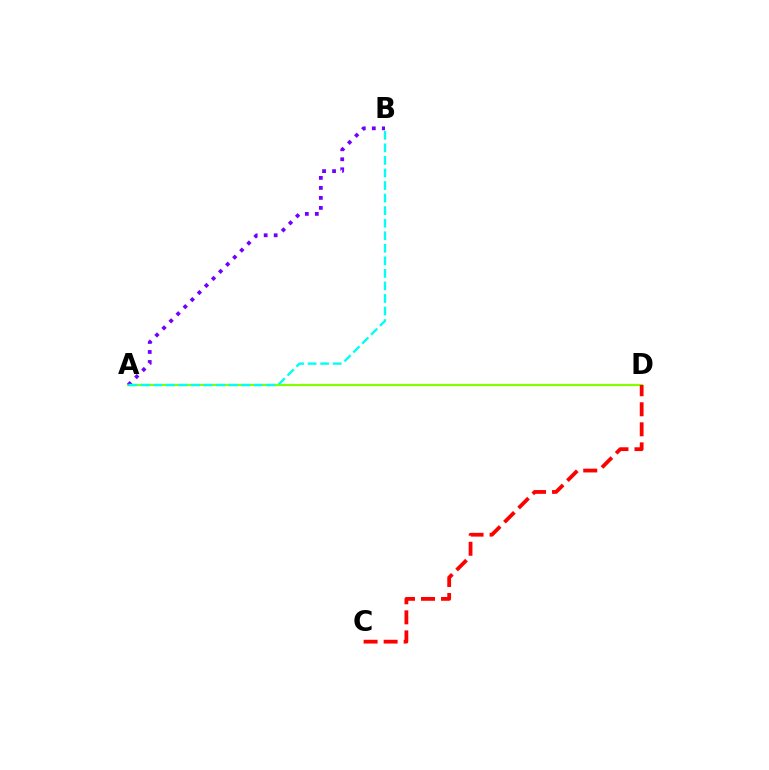{('A', 'D'): [{'color': '#84ff00', 'line_style': 'solid', 'thickness': 1.6}], ('A', 'B'): [{'color': '#7200ff', 'line_style': 'dotted', 'thickness': 2.72}, {'color': '#00fff6', 'line_style': 'dashed', 'thickness': 1.7}], ('C', 'D'): [{'color': '#ff0000', 'line_style': 'dashed', 'thickness': 2.72}]}